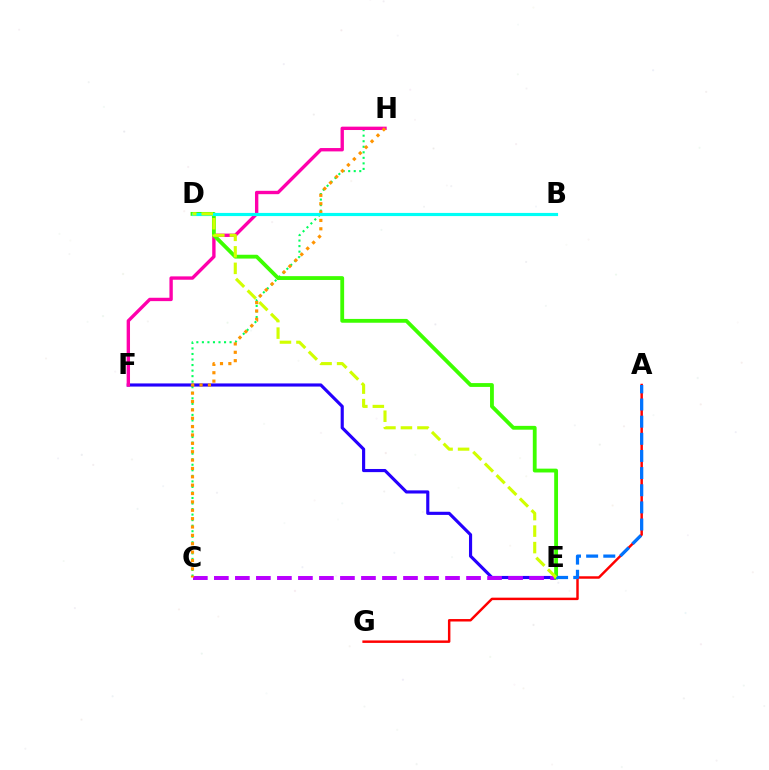{('C', 'H'): [{'color': '#00ff5c', 'line_style': 'dotted', 'thickness': 1.5}, {'color': '#ff9400', 'line_style': 'dotted', 'thickness': 2.27}], ('E', 'F'): [{'color': '#2500ff', 'line_style': 'solid', 'thickness': 2.26}], ('F', 'H'): [{'color': '#ff00ac', 'line_style': 'solid', 'thickness': 2.42}], ('C', 'E'): [{'color': '#b900ff', 'line_style': 'dashed', 'thickness': 2.85}], ('A', 'G'): [{'color': '#ff0000', 'line_style': 'solid', 'thickness': 1.77}], ('D', 'E'): [{'color': '#3dff00', 'line_style': 'solid', 'thickness': 2.75}, {'color': '#d1ff00', 'line_style': 'dashed', 'thickness': 2.24}], ('A', 'E'): [{'color': '#0074ff', 'line_style': 'dashed', 'thickness': 2.33}], ('B', 'D'): [{'color': '#00fff6', 'line_style': 'solid', 'thickness': 2.27}]}